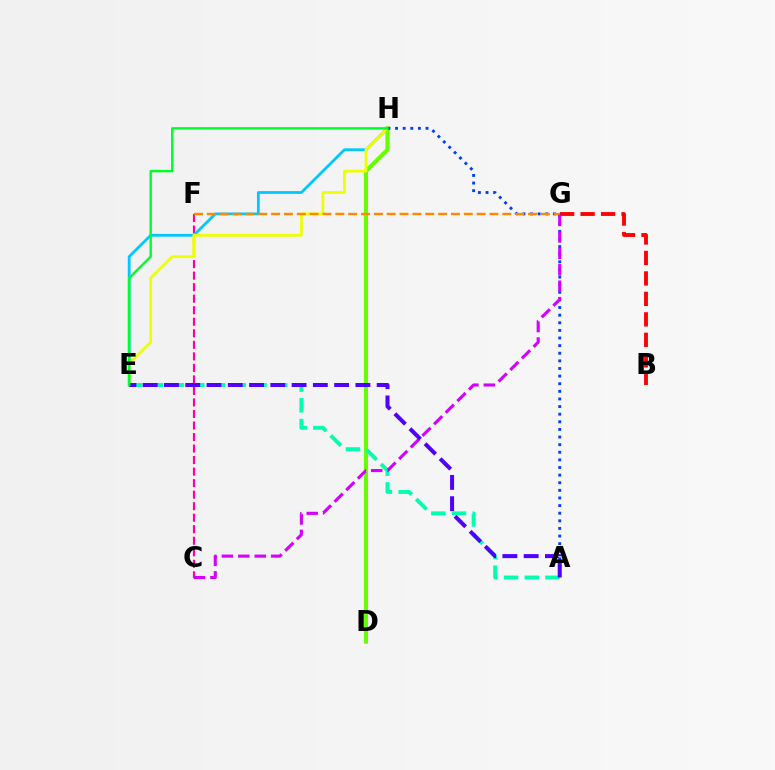{('D', 'H'): [{'color': '#66ff00', 'line_style': 'solid', 'thickness': 2.98}], ('C', 'F'): [{'color': '#ff00a0', 'line_style': 'dashed', 'thickness': 1.57}], ('E', 'H'): [{'color': '#00c7ff', 'line_style': 'solid', 'thickness': 1.98}, {'color': '#eeff00', 'line_style': 'solid', 'thickness': 2.0}, {'color': '#00ff27', 'line_style': 'solid', 'thickness': 1.73}], ('B', 'G'): [{'color': '#ff0000', 'line_style': 'dashed', 'thickness': 2.78}], ('A', 'H'): [{'color': '#003fff', 'line_style': 'dotted', 'thickness': 2.07}], ('F', 'G'): [{'color': '#ff8800', 'line_style': 'dashed', 'thickness': 1.75}], ('A', 'E'): [{'color': '#00ffaf', 'line_style': 'dashed', 'thickness': 2.82}, {'color': '#4f00ff', 'line_style': 'dashed', 'thickness': 2.89}], ('C', 'G'): [{'color': '#d600ff', 'line_style': 'dashed', 'thickness': 2.23}]}